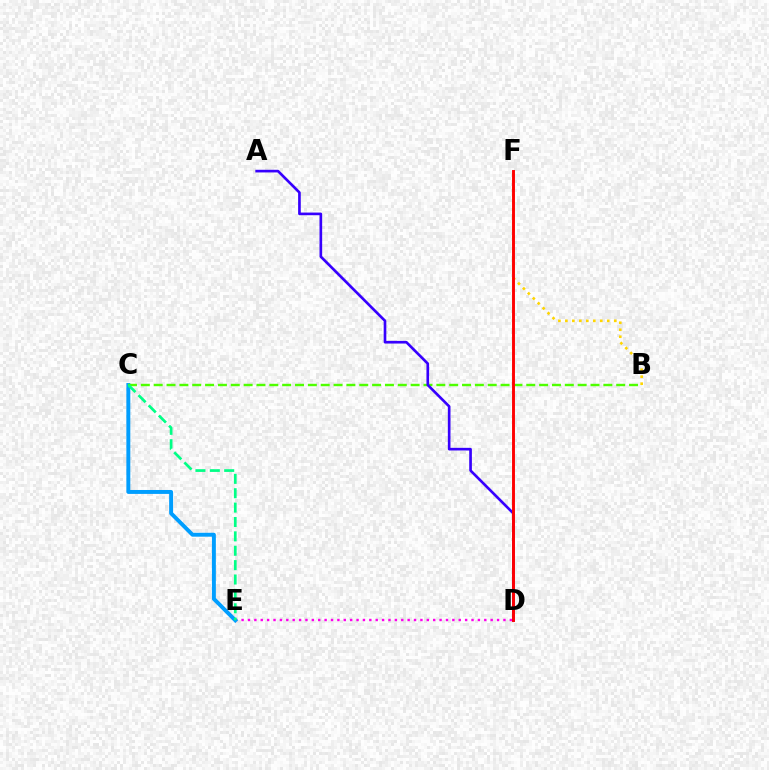{('D', 'E'): [{'color': '#ff00ed', 'line_style': 'dotted', 'thickness': 1.74}], ('C', 'E'): [{'color': '#009eff', 'line_style': 'solid', 'thickness': 2.83}, {'color': '#00ff86', 'line_style': 'dashed', 'thickness': 1.95}], ('B', 'C'): [{'color': '#4fff00', 'line_style': 'dashed', 'thickness': 1.75}], ('B', 'F'): [{'color': '#ffd500', 'line_style': 'dotted', 'thickness': 1.9}], ('A', 'D'): [{'color': '#3700ff', 'line_style': 'solid', 'thickness': 1.91}], ('D', 'F'): [{'color': '#ff0000', 'line_style': 'solid', 'thickness': 2.1}]}